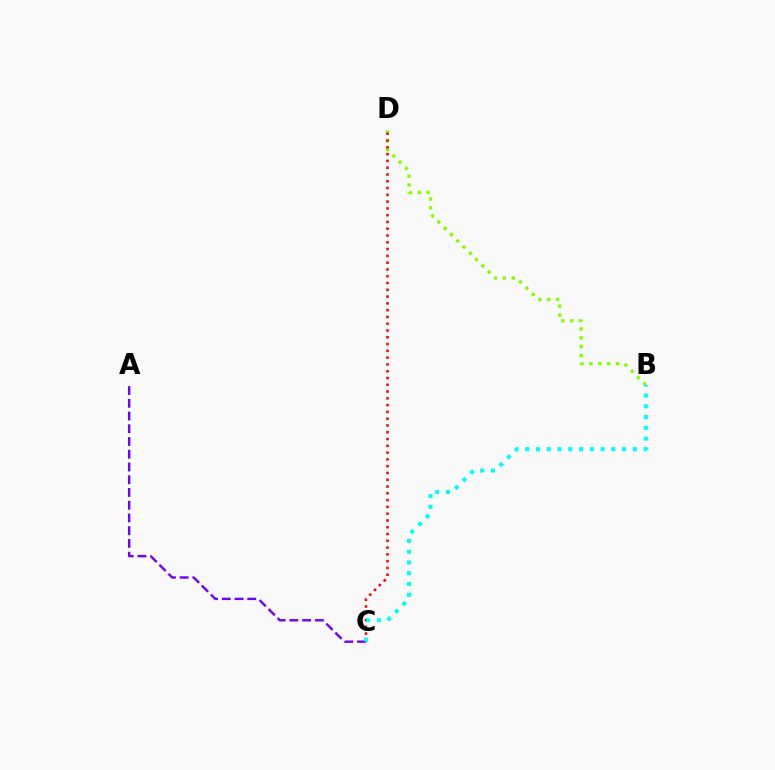{('B', 'D'): [{'color': '#84ff00', 'line_style': 'dotted', 'thickness': 2.41}], ('C', 'D'): [{'color': '#ff0000', 'line_style': 'dotted', 'thickness': 1.84}], ('A', 'C'): [{'color': '#7200ff', 'line_style': 'dashed', 'thickness': 1.73}], ('B', 'C'): [{'color': '#00fff6', 'line_style': 'dotted', 'thickness': 2.93}]}